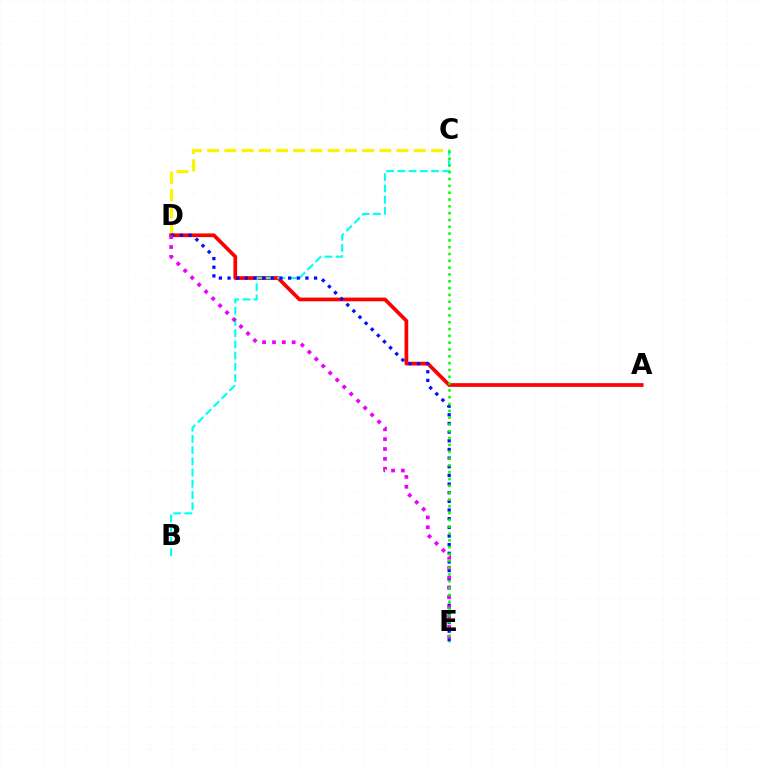{('C', 'D'): [{'color': '#fcf500', 'line_style': 'dashed', 'thickness': 2.34}], ('A', 'D'): [{'color': '#ff0000', 'line_style': 'solid', 'thickness': 2.67}], ('B', 'C'): [{'color': '#00fff6', 'line_style': 'dashed', 'thickness': 1.52}], ('D', 'E'): [{'color': '#0010ff', 'line_style': 'dotted', 'thickness': 2.35}, {'color': '#ee00ff', 'line_style': 'dotted', 'thickness': 2.68}], ('C', 'E'): [{'color': '#08ff00', 'line_style': 'dotted', 'thickness': 1.85}]}